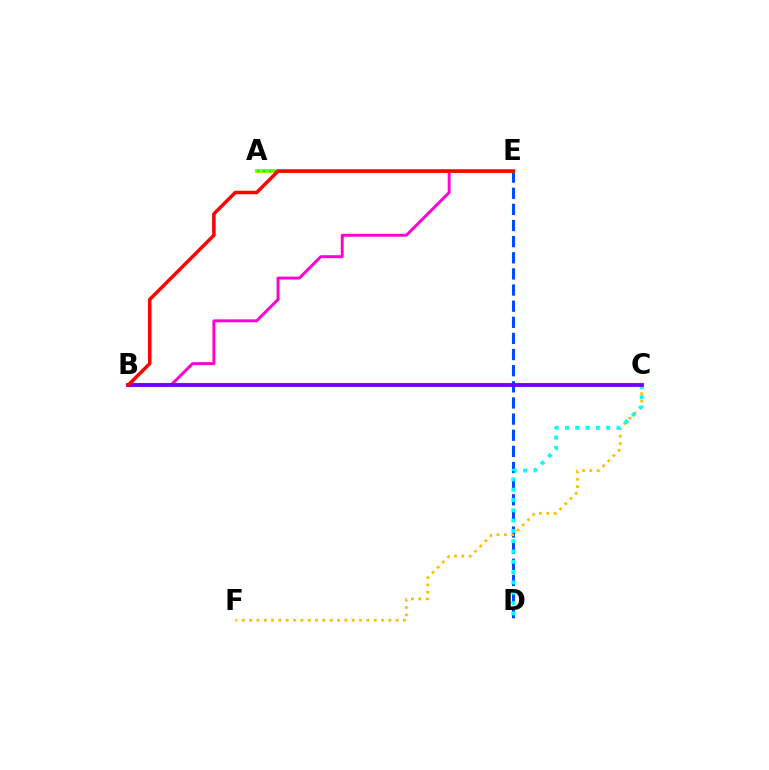{('D', 'E'): [{'color': '#004bff', 'line_style': 'dashed', 'thickness': 2.19}], ('B', 'E'): [{'color': '#ff00cf', 'line_style': 'solid', 'thickness': 2.11}, {'color': '#ff0000', 'line_style': 'solid', 'thickness': 2.52}], ('C', 'F'): [{'color': '#ffbd00', 'line_style': 'dotted', 'thickness': 1.99}], ('A', 'E'): [{'color': '#84ff00', 'line_style': 'solid', 'thickness': 2.9}, {'color': '#00ff39', 'line_style': 'dotted', 'thickness': 1.57}], ('C', 'D'): [{'color': '#00fff6', 'line_style': 'dotted', 'thickness': 2.8}], ('B', 'C'): [{'color': '#7200ff', 'line_style': 'solid', 'thickness': 2.76}]}